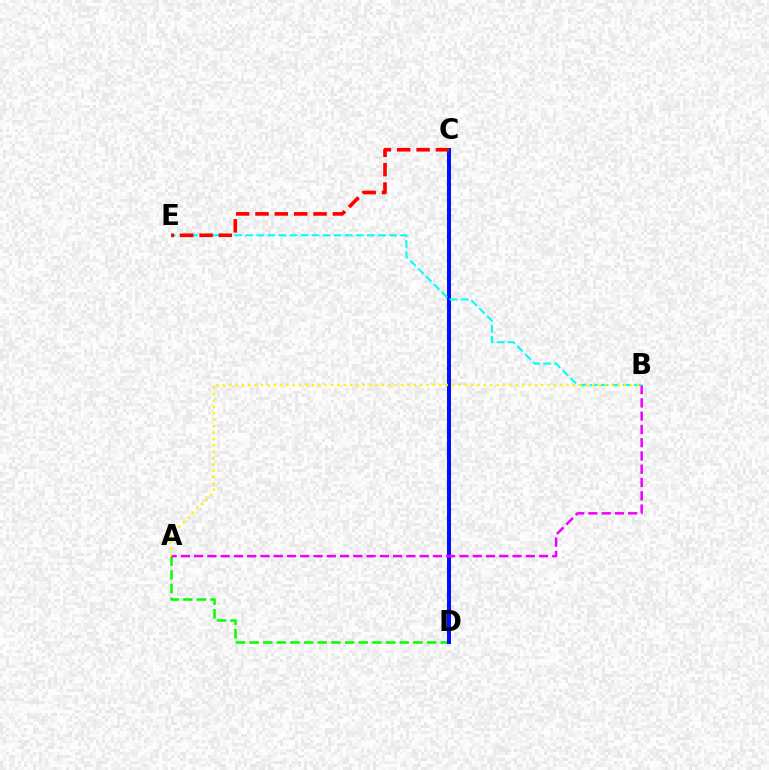{('A', 'D'): [{'color': '#08ff00', 'line_style': 'dashed', 'thickness': 1.85}], ('C', 'D'): [{'color': '#0010ff', 'line_style': 'solid', 'thickness': 2.89}], ('A', 'B'): [{'color': '#ee00ff', 'line_style': 'dashed', 'thickness': 1.8}, {'color': '#fcf500', 'line_style': 'dotted', 'thickness': 1.73}], ('B', 'E'): [{'color': '#00fff6', 'line_style': 'dashed', 'thickness': 1.5}], ('C', 'E'): [{'color': '#ff0000', 'line_style': 'dashed', 'thickness': 2.63}]}